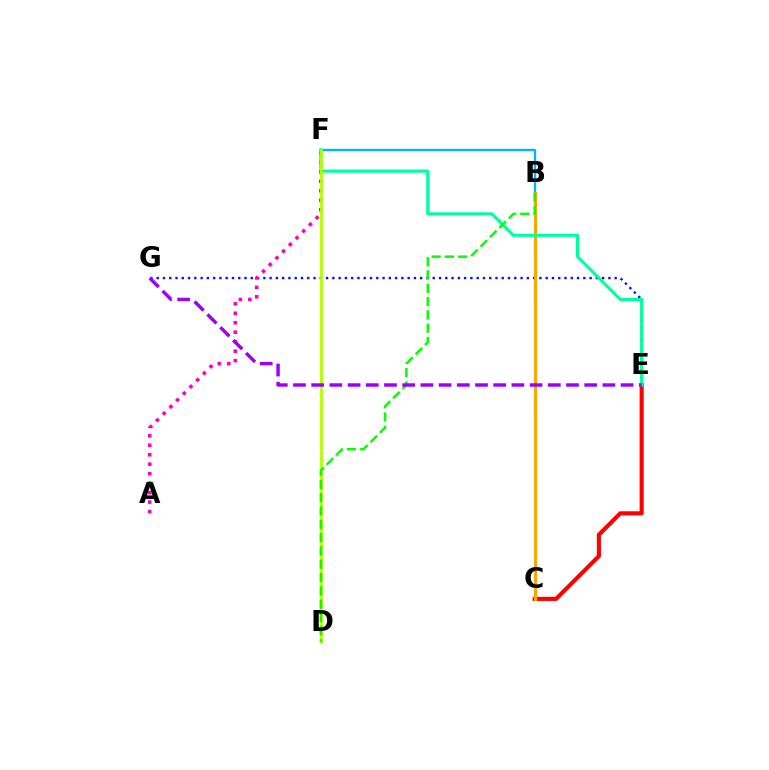{('B', 'F'): [{'color': '#00b5ff', 'line_style': 'solid', 'thickness': 1.7}], ('C', 'E'): [{'color': '#ff0000', 'line_style': 'solid', 'thickness': 2.96}], ('E', 'G'): [{'color': '#0010ff', 'line_style': 'dotted', 'thickness': 1.7}, {'color': '#9b00ff', 'line_style': 'dashed', 'thickness': 2.47}], ('B', 'C'): [{'color': '#ffa500', 'line_style': 'solid', 'thickness': 2.2}], ('A', 'F'): [{'color': '#ff00bd', 'line_style': 'dotted', 'thickness': 2.57}], ('E', 'F'): [{'color': '#00ff9d', 'line_style': 'solid', 'thickness': 2.26}], ('D', 'F'): [{'color': '#b3ff00', 'line_style': 'solid', 'thickness': 2.02}], ('B', 'D'): [{'color': '#08ff00', 'line_style': 'dashed', 'thickness': 1.81}]}